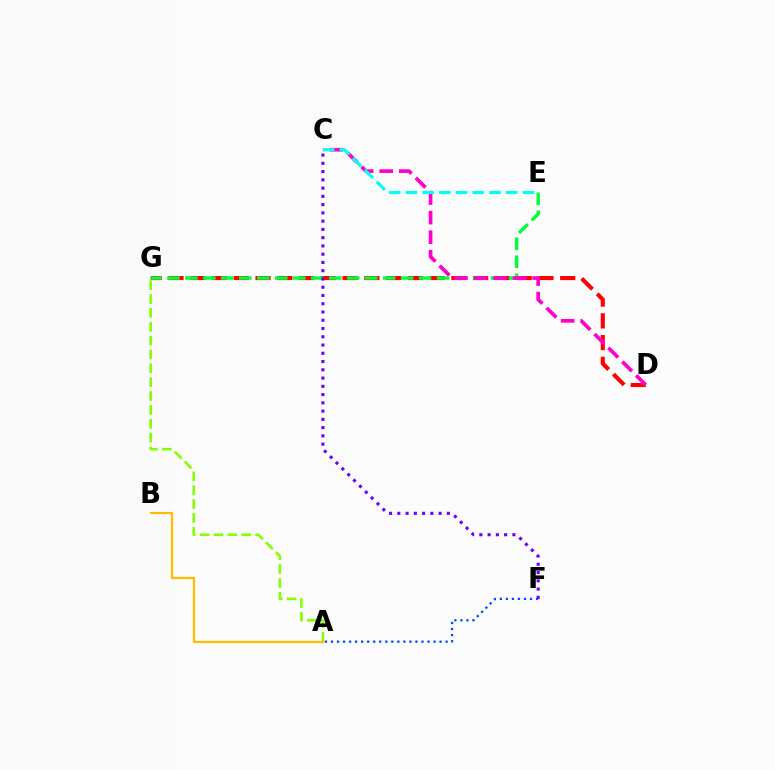{('A', 'G'): [{'color': '#84ff00', 'line_style': 'dashed', 'thickness': 1.88}], ('D', 'G'): [{'color': '#ff0000', 'line_style': 'dashed', 'thickness': 2.96}], ('E', 'G'): [{'color': '#00ff39', 'line_style': 'dashed', 'thickness': 2.44}], ('C', 'D'): [{'color': '#ff00cf', 'line_style': 'dashed', 'thickness': 2.66}], ('A', 'F'): [{'color': '#004bff', 'line_style': 'dotted', 'thickness': 1.64}], ('C', 'E'): [{'color': '#00fff6', 'line_style': 'dashed', 'thickness': 2.27}], ('A', 'B'): [{'color': '#ffbd00', 'line_style': 'solid', 'thickness': 1.63}], ('C', 'F'): [{'color': '#7200ff', 'line_style': 'dotted', 'thickness': 2.24}]}